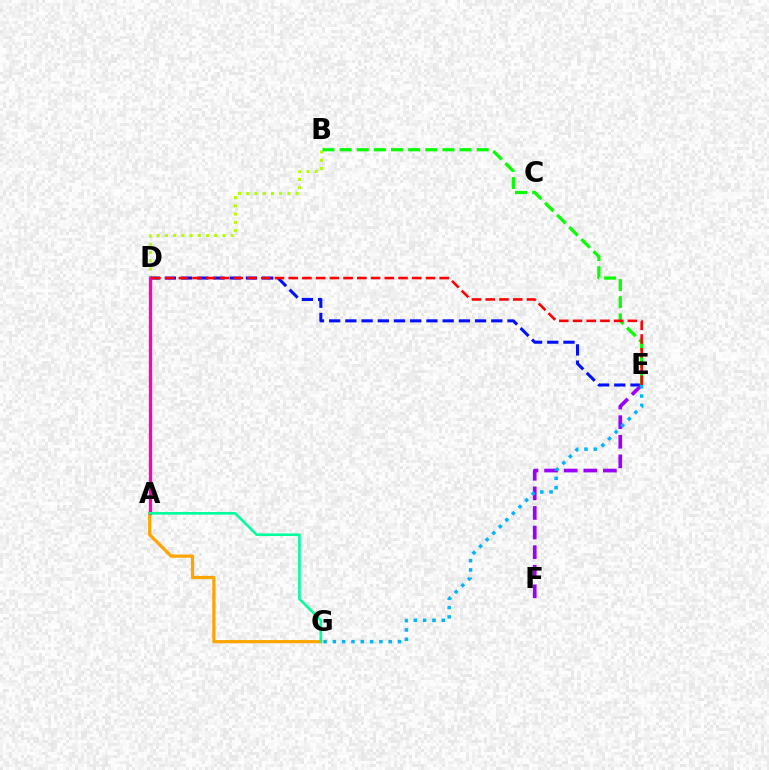{('B', 'D'): [{'color': '#b3ff00', 'line_style': 'dotted', 'thickness': 2.23}], ('D', 'E'): [{'color': '#0010ff', 'line_style': 'dashed', 'thickness': 2.2}, {'color': '#ff0000', 'line_style': 'dashed', 'thickness': 1.86}], ('A', 'G'): [{'color': '#ffa500', 'line_style': 'solid', 'thickness': 2.33}, {'color': '#00ff9d', 'line_style': 'solid', 'thickness': 1.89}], ('E', 'F'): [{'color': '#9b00ff', 'line_style': 'dashed', 'thickness': 2.66}], ('E', 'G'): [{'color': '#00b5ff', 'line_style': 'dotted', 'thickness': 2.53}], ('A', 'D'): [{'color': '#ff00bd', 'line_style': 'solid', 'thickness': 2.36}], ('B', 'E'): [{'color': '#08ff00', 'line_style': 'dashed', 'thickness': 2.33}]}